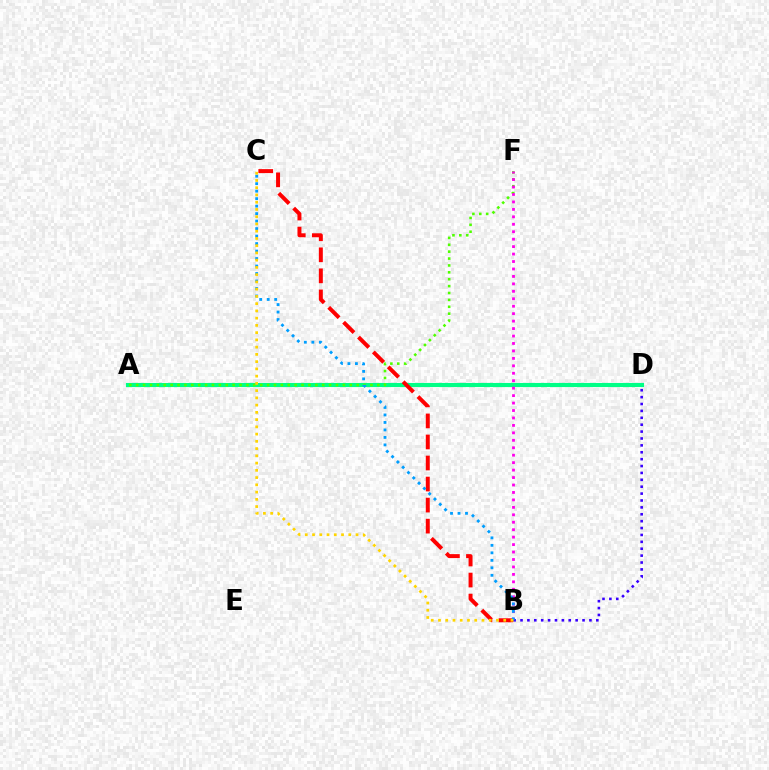{('A', 'D'): [{'color': '#00ff86', 'line_style': 'solid', 'thickness': 2.96}], ('A', 'F'): [{'color': '#4fff00', 'line_style': 'dotted', 'thickness': 1.87}], ('B', 'F'): [{'color': '#ff00ed', 'line_style': 'dotted', 'thickness': 2.02}], ('B', 'D'): [{'color': '#3700ff', 'line_style': 'dotted', 'thickness': 1.87}], ('B', 'C'): [{'color': '#ff0000', 'line_style': 'dashed', 'thickness': 2.86}, {'color': '#009eff', 'line_style': 'dotted', 'thickness': 2.03}, {'color': '#ffd500', 'line_style': 'dotted', 'thickness': 1.97}]}